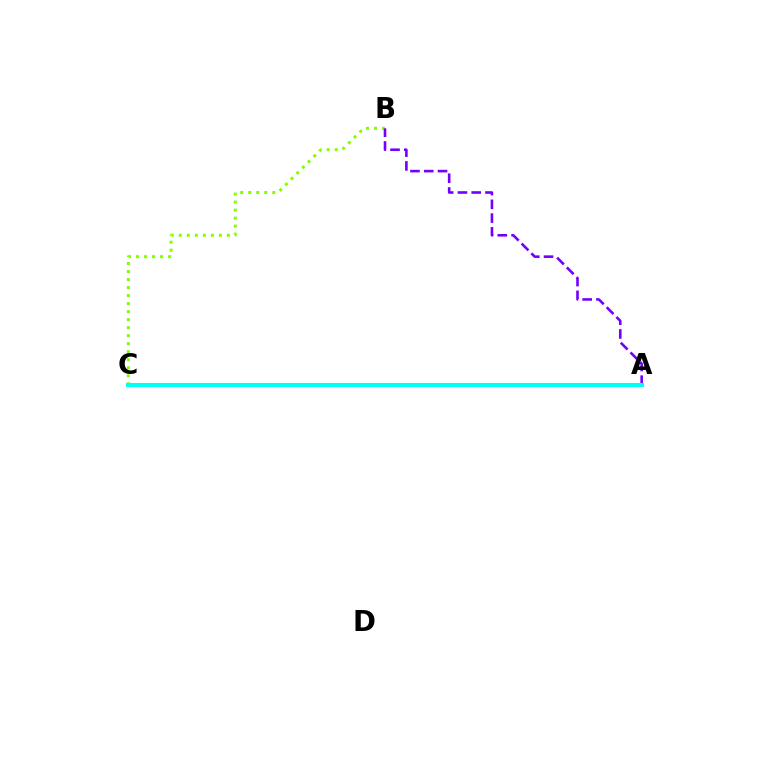{('B', 'C'): [{'color': '#84ff00', 'line_style': 'dotted', 'thickness': 2.18}], ('A', 'B'): [{'color': '#7200ff', 'line_style': 'dashed', 'thickness': 1.87}], ('A', 'C'): [{'color': '#ff0000', 'line_style': 'dotted', 'thickness': 1.86}, {'color': '#00fff6', 'line_style': 'solid', 'thickness': 2.94}]}